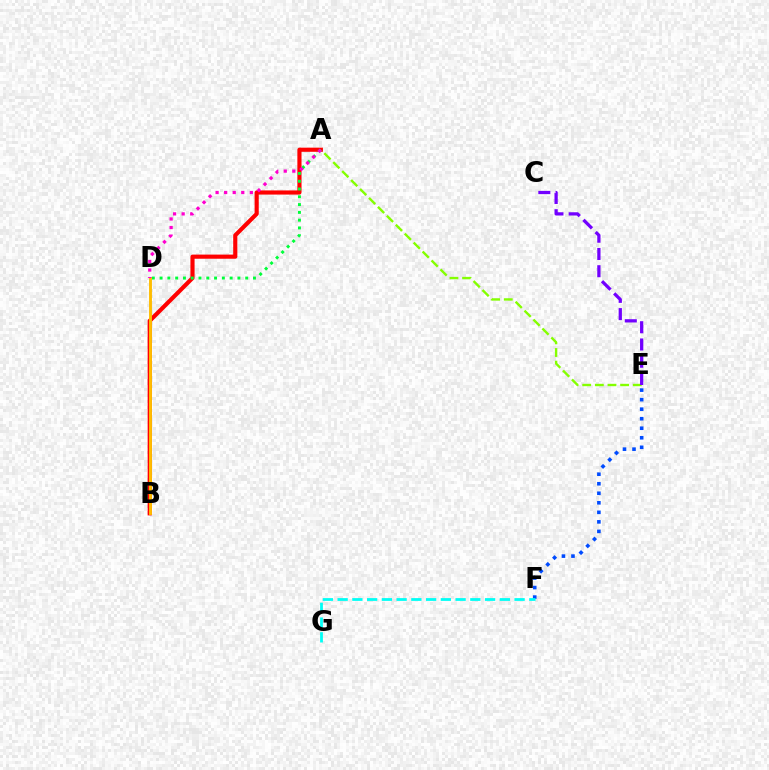{('A', 'E'): [{'color': '#84ff00', 'line_style': 'dashed', 'thickness': 1.72}], ('E', 'F'): [{'color': '#004bff', 'line_style': 'dotted', 'thickness': 2.59}], ('A', 'B'): [{'color': '#ff0000', 'line_style': 'solid', 'thickness': 2.99}], ('A', 'D'): [{'color': '#00ff39', 'line_style': 'dotted', 'thickness': 2.11}, {'color': '#ff00cf', 'line_style': 'dotted', 'thickness': 2.33}], ('B', 'D'): [{'color': '#ffbd00', 'line_style': 'solid', 'thickness': 2.07}], ('C', 'E'): [{'color': '#7200ff', 'line_style': 'dashed', 'thickness': 2.34}], ('F', 'G'): [{'color': '#00fff6', 'line_style': 'dashed', 'thickness': 2.0}]}